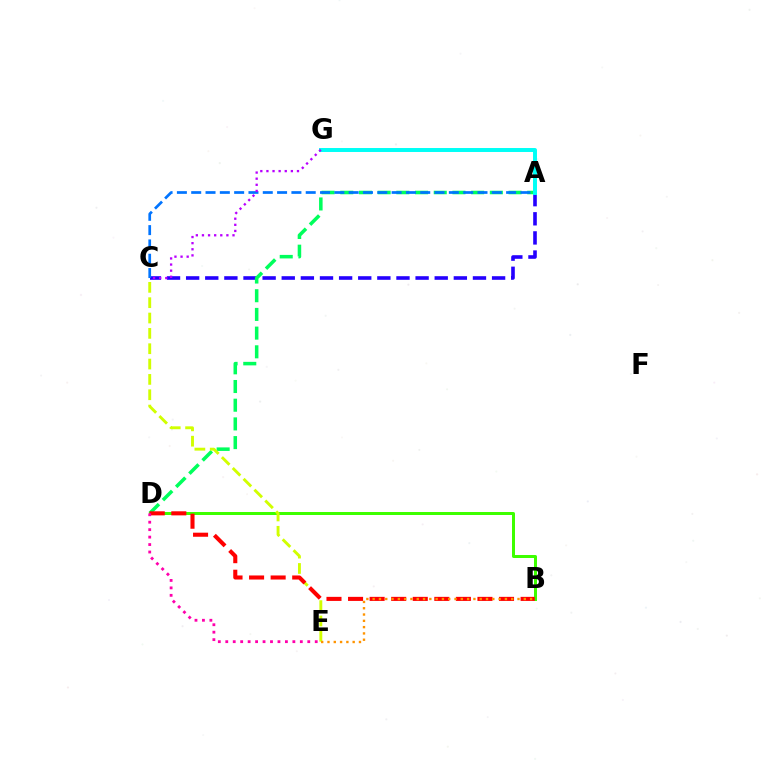{('A', 'C'): [{'color': '#2500ff', 'line_style': 'dashed', 'thickness': 2.6}, {'color': '#0074ff', 'line_style': 'dashed', 'thickness': 1.94}], ('A', 'D'): [{'color': '#00ff5c', 'line_style': 'dashed', 'thickness': 2.54}], ('B', 'D'): [{'color': '#3dff00', 'line_style': 'solid', 'thickness': 2.15}, {'color': '#ff0000', 'line_style': 'dashed', 'thickness': 2.93}], ('C', 'E'): [{'color': '#d1ff00', 'line_style': 'dashed', 'thickness': 2.08}], ('D', 'E'): [{'color': '#ff00ac', 'line_style': 'dotted', 'thickness': 2.03}], ('A', 'G'): [{'color': '#00fff6', 'line_style': 'solid', 'thickness': 2.85}], ('B', 'E'): [{'color': '#ff9400', 'line_style': 'dotted', 'thickness': 1.71}], ('C', 'G'): [{'color': '#b900ff', 'line_style': 'dotted', 'thickness': 1.66}]}